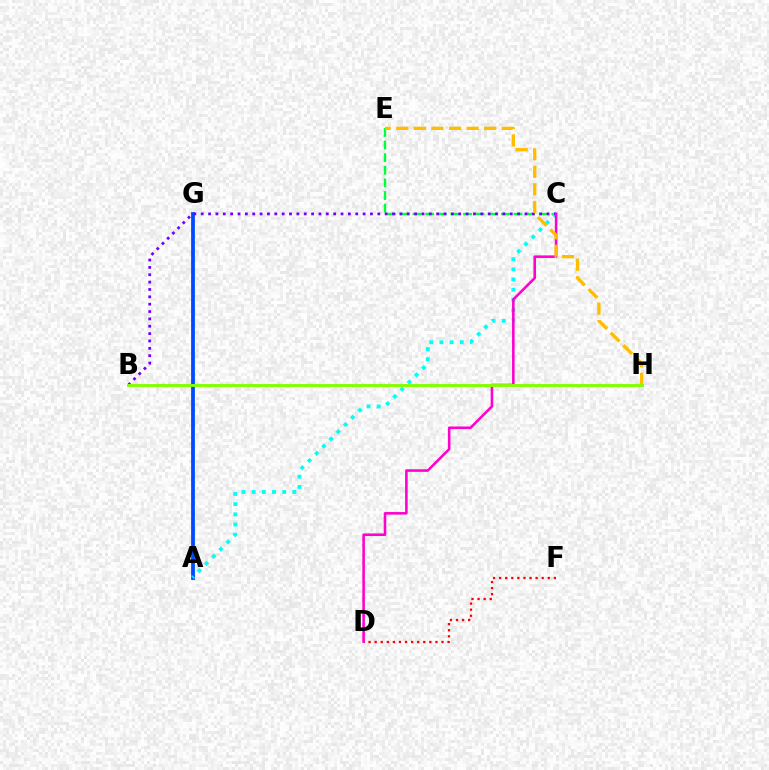{('D', 'F'): [{'color': '#ff0000', 'line_style': 'dotted', 'thickness': 1.65}], ('C', 'E'): [{'color': '#00ff39', 'line_style': 'dashed', 'thickness': 1.71}], ('A', 'G'): [{'color': '#004bff', 'line_style': 'solid', 'thickness': 2.72}], ('A', 'C'): [{'color': '#00fff6', 'line_style': 'dotted', 'thickness': 2.77}], ('B', 'C'): [{'color': '#7200ff', 'line_style': 'dotted', 'thickness': 2.0}], ('C', 'D'): [{'color': '#ff00cf', 'line_style': 'solid', 'thickness': 1.85}], ('E', 'H'): [{'color': '#ffbd00', 'line_style': 'dashed', 'thickness': 2.39}], ('B', 'H'): [{'color': '#84ff00', 'line_style': 'solid', 'thickness': 2.09}]}